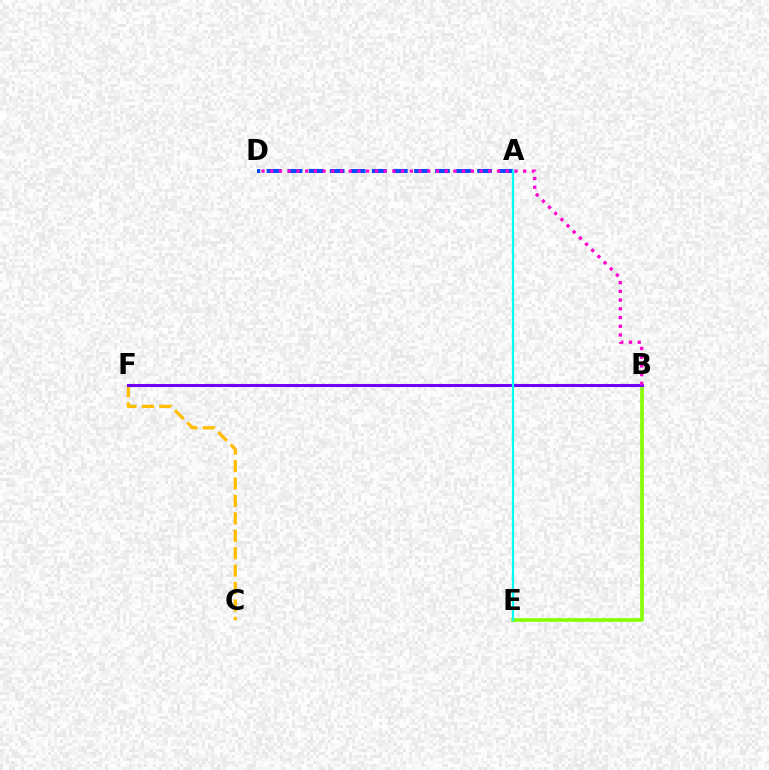{('B', 'F'): [{'color': '#00ff39', 'line_style': 'dotted', 'thickness': 2.27}, {'color': '#ff0000', 'line_style': 'solid', 'thickness': 2.06}, {'color': '#7200ff', 'line_style': 'solid', 'thickness': 2.17}], ('B', 'E'): [{'color': '#84ff00', 'line_style': 'solid', 'thickness': 2.59}], ('C', 'F'): [{'color': '#ffbd00', 'line_style': 'dashed', 'thickness': 2.37}], ('A', 'D'): [{'color': '#004bff', 'line_style': 'dashed', 'thickness': 2.86}], ('A', 'E'): [{'color': '#00fff6', 'line_style': 'solid', 'thickness': 1.61}], ('B', 'D'): [{'color': '#ff00cf', 'line_style': 'dotted', 'thickness': 2.37}]}